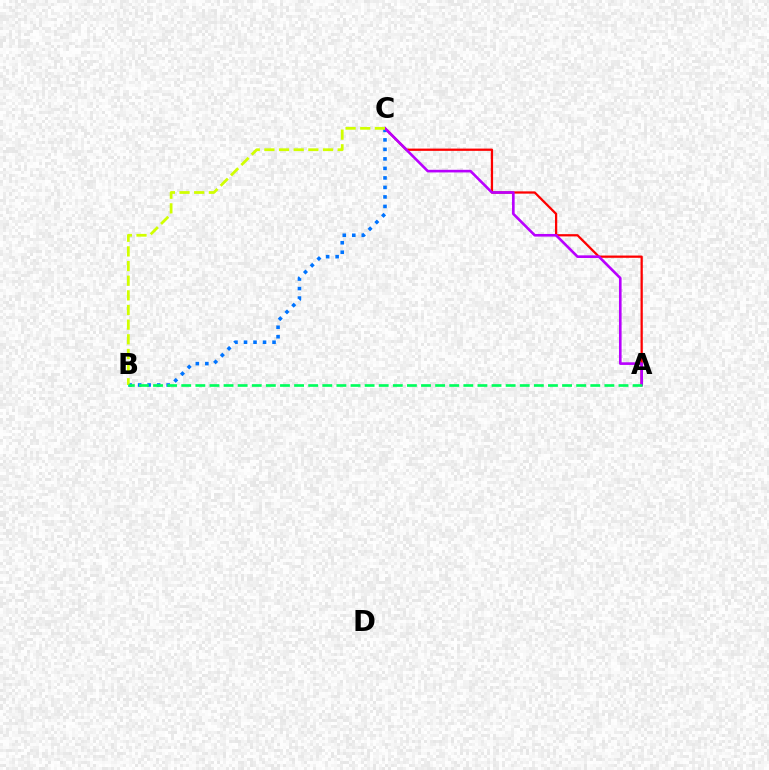{('A', 'C'): [{'color': '#ff0000', 'line_style': 'solid', 'thickness': 1.63}, {'color': '#b900ff', 'line_style': 'solid', 'thickness': 1.89}], ('B', 'C'): [{'color': '#0074ff', 'line_style': 'dotted', 'thickness': 2.58}, {'color': '#d1ff00', 'line_style': 'dashed', 'thickness': 1.99}], ('A', 'B'): [{'color': '#00ff5c', 'line_style': 'dashed', 'thickness': 1.92}]}